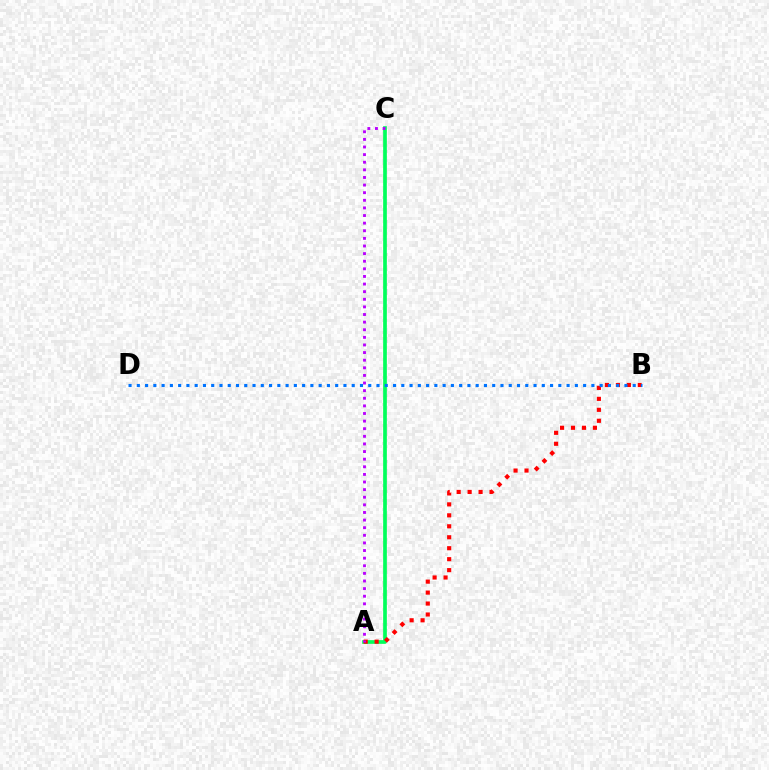{('A', 'C'): [{'color': '#d1ff00', 'line_style': 'dashed', 'thickness': 1.76}, {'color': '#00ff5c', 'line_style': 'solid', 'thickness': 2.64}, {'color': '#b900ff', 'line_style': 'dotted', 'thickness': 2.07}], ('A', 'B'): [{'color': '#ff0000', 'line_style': 'dotted', 'thickness': 2.98}], ('B', 'D'): [{'color': '#0074ff', 'line_style': 'dotted', 'thickness': 2.25}]}